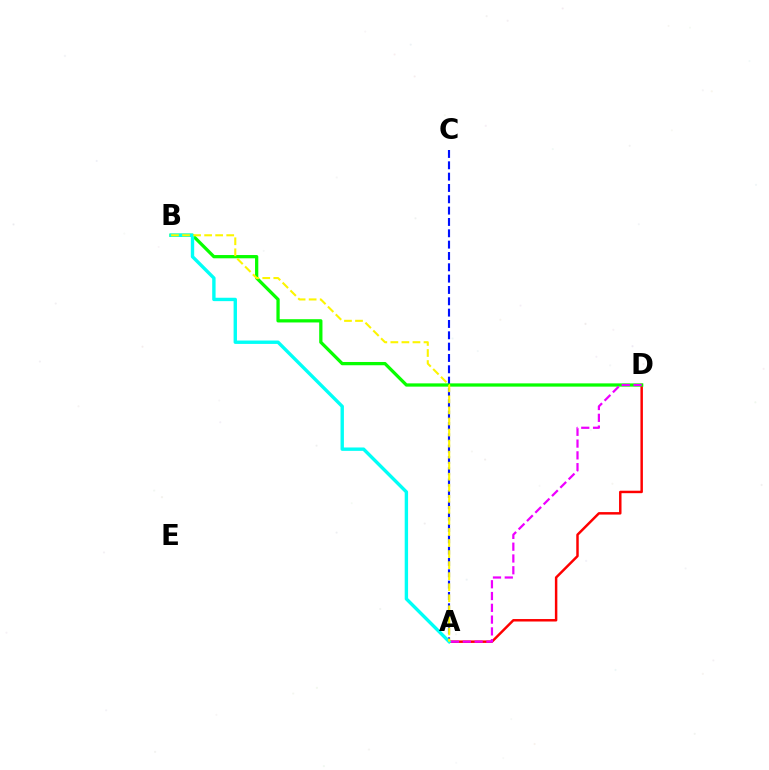{('A', 'D'): [{'color': '#ff0000', 'line_style': 'solid', 'thickness': 1.78}, {'color': '#ee00ff', 'line_style': 'dashed', 'thickness': 1.6}], ('A', 'C'): [{'color': '#0010ff', 'line_style': 'dashed', 'thickness': 1.54}], ('B', 'D'): [{'color': '#08ff00', 'line_style': 'solid', 'thickness': 2.35}], ('A', 'B'): [{'color': '#00fff6', 'line_style': 'solid', 'thickness': 2.44}, {'color': '#fcf500', 'line_style': 'dashed', 'thickness': 1.5}]}